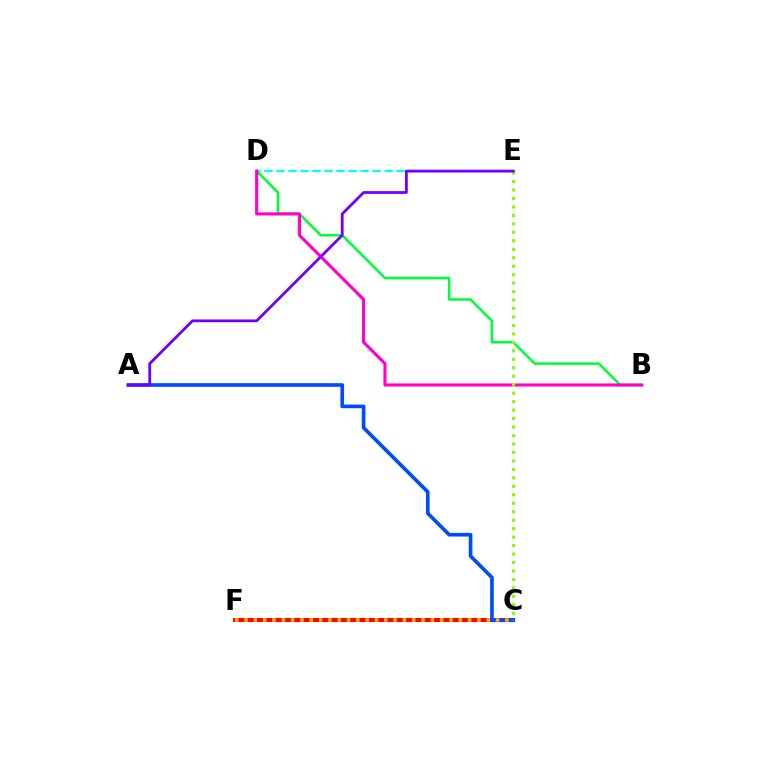{('B', 'D'): [{'color': '#00ff39', 'line_style': 'solid', 'thickness': 1.85}, {'color': '#ff00cf', 'line_style': 'solid', 'thickness': 2.24}], ('C', 'F'): [{'color': '#ff0000', 'line_style': 'solid', 'thickness': 2.85}, {'color': '#ffbd00', 'line_style': 'dotted', 'thickness': 2.53}], ('A', 'C'): [{'color': '#004bff', 'line_style': 'solid', 'thickness': 2.64}], ('D', 'E'): [{'color': '#00fff6', 'line_style': 'dashed', 'thickness': 1.63}], ('C', 'E'): [{'color': '#84ff00', 'line_style': 'dotted', 'thickness': 2.3}], ('A', 'E'): [{'color': '#7200ff', 'line_style': 'solid', 'thickness': 2.01}]}